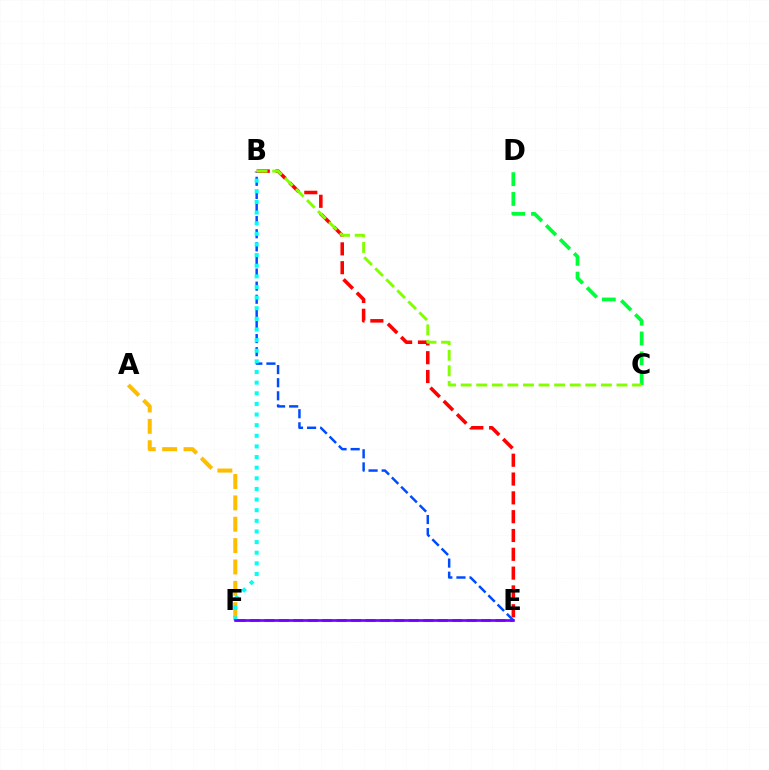{('B', 'E'): [{'color': '#004bff', 'line_style': 'dashed', 'thickness': 1.78}, {'color': '#ff0000', 'line_style': 'dashed', 'thickness': 2.56}], ('E', 'F'): [{'color': '#ff00cf', 'line_style': 'dashed', 'thickness': 1.96}, {'color': '#7200ff', 'line_style': 'solid', 'thickness': 1.92}], ('A', 'F'): [{'color': '#ffbd00', 'line_style': 'dashed', 'thickness': 2.9}], ('C', 'D'): [{'color': '#00ff39', 'line_style': 'dashed', 'thickness': 2.69}], ('B', 'F'): [{'color': '#00fff6', 'line_style': 'dotted', 'thickness': 2.89}], ('B', 'C'): [{'color': '#84ff00', 'line_style': 'dashed', 'thickness': 2.12}]}